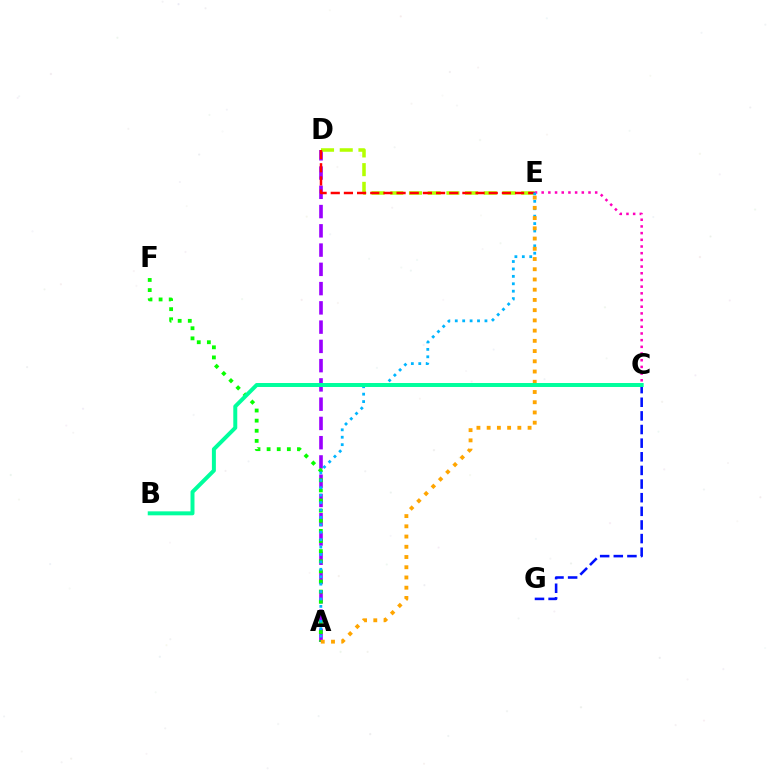{('A', 'D'): [{'color': '#9b00ff', 'line_style': 'dashed', 'thickness': 2.62}], ('C', 'E'): [{'color': '#ff00bd', 'line_style': 'dotted', 'thickness': 1.82}], ('D', 'E'): [{'color': '#b3ff00', 'line_style': 'dashed', 'thickness': 2.54}, {'color': '#ff0000', 'line_style': 'dashed', 'thickness': 1.79}], ('A', 'F'): [{'color': '#08ff00', 'line_style': 'dotted', 'thickness': 2.75}], ('C', 'G'): [{'color': '#0010ff', 'line_style': 'dashed', 'thickness': 1.85}], ('A', 'E'): [{'color': '#00b5ff', 'line_style': 'dotted', 'thickness': 2.02}, {'color': '#ffa500', 'line_style': 'dotted', 'thickness': 2.78}], ('B', 'C'): [{'color': '#00ff9d', 'line_style': 'solid', 'thickness': 2.86}]}